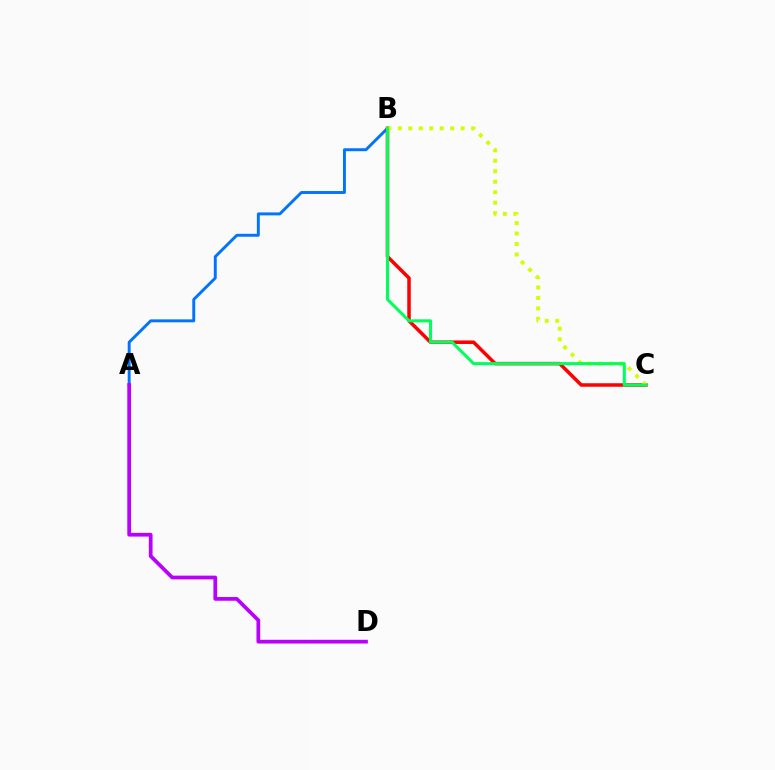{('A', 'B'): [{'color': '#0074ff', 'line_style': 'solid', 'thickness': 2.11}], ('B', 'C'): [{'color': '#ff0000', 'line_style': 'solid', 'thickness': 2.53}, {'color': '#d1ff00', 'line_style': 'dotted', 'thickness': 2.85}, {'color': '#00ff5c', 'line_style': 'solid', 'thickness': 2.19}], ('A', 'D'): [{'color': '#b900ff', 'line_style': 'solid', 'thickness': 2.69}]}